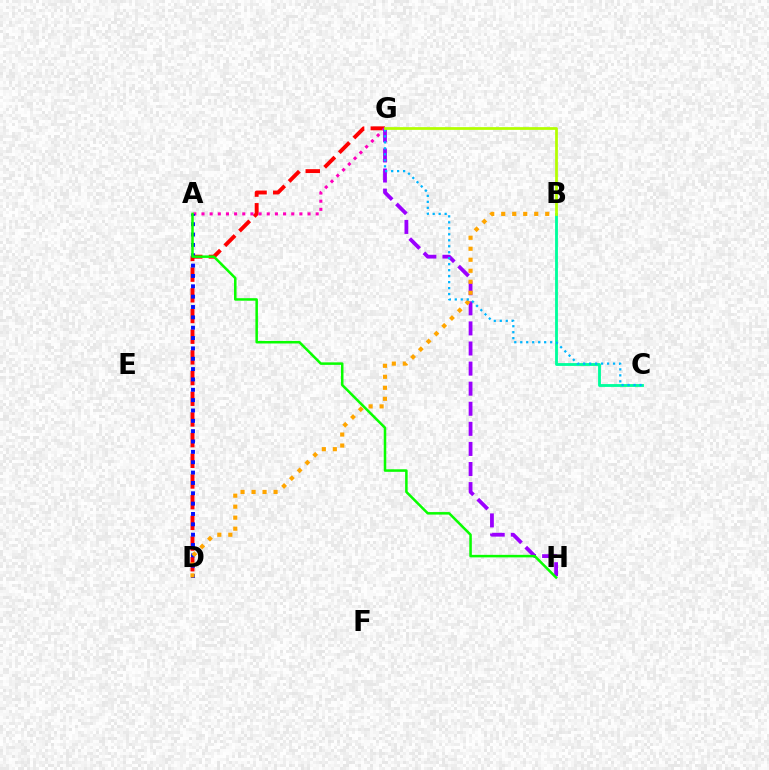{('D', 'G'): [{'color': '#ff0000', 'line_style': 'dashed', 'thickness': 2.81}], ('A', 'G'): [{'color': '#ff00bd', 'line_style': 'dotted', 'thickness': 2.22}], ('G', 'H'): [{'color': '#9b00ff', 'line_style': 'dashed', 'thickness': 2.73}], ('A', 'D'): [{'color': '#0010ff', 'line_style': 'dotted', 'thickness': 2.81}], ('B', 'D'): [{'color': '#ffa500', 'line_style': 'dotted', 'thickness': 2.99}], ('A', 'H'): [{'color': '#08ff00', 'line_style': 'solid', 'thickness': 1.82}], ('B', 'C'): [{'color': '#00ff9d', 'line_style': 'solid', 'thickness': 2.05}], ('C', 'G'): [{'color': '#00b5ff', 'line_style': 'dotted', 'thickness': 1.63}], ('B', 'G'): [{'color': '#b3ff00', 'line_style': 'solid', 'thickness': 1.98}]}